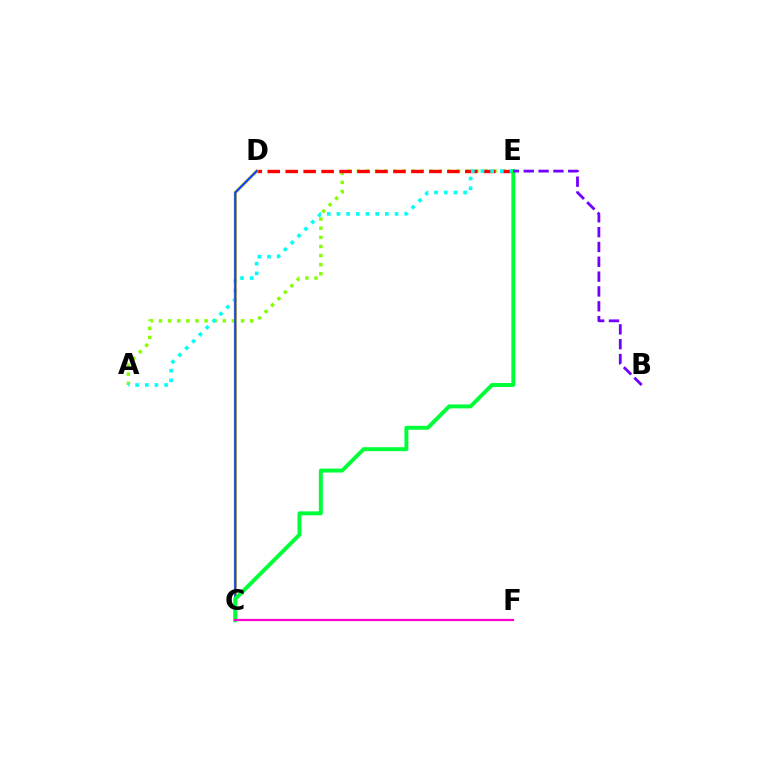{('A', 'E'): [{'color': '#84ff00', 'line_style': 'dotted', 'thickness': 2.48}, {'color': '#00fff6', 'line_style': 'dotted', 'thickness': 2.63}], ('D', 'E'): [{'color': '#ff0000', 'line_style': 'dashed', 'thickness': 2.44}], ('C', 'D'): [{'color': '#ffbd00', 'line_style': 'solid', 'thickness': 2.19}, {'color': '#004bff', 'line_style': 'solid', 'thickness': 1.57}], ('C', 'E'): [{'color': '#00ff39', 'line_style': 'solid', 'thickness': 2.84}], ('B', 'E'): [{'color': '#7200ff', 'line_style': 'dashed', 'thickness': 2.01}], ('C', 'F'): [{'color': '#ff00cf', 'line_style': 'solid', 'thickness': 1.59}]}